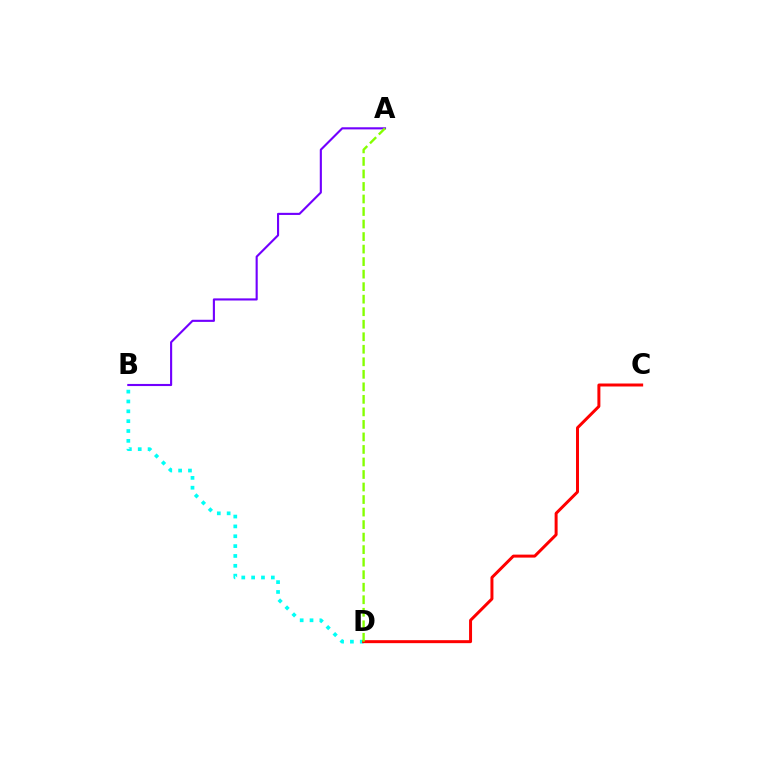{('B', 'D'): [{'color': '#00fff6', 'line_style': 'dotted', 'thickness': 2.68}], ('C', 'D'): [{'color': '#ff0000', 'line_style': 'solid', 'thickness': 2.15}], ('A', 'B'): [{'color': '#7200ff', 'line_style': 'solid', 'thickness': 1.53}], ('A', 'D'): [{'color': '#84ff00', 'line_style': 'dashed', 'thickness': 1.7}]}